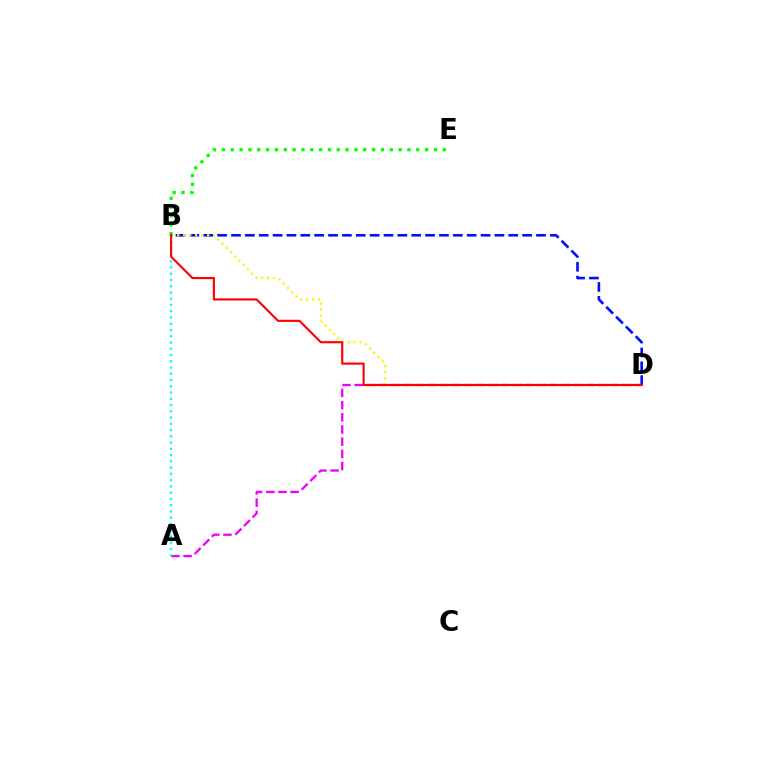{('A', 'D'): [{'color': '#ee00ff', 'line_style': 'dashed', 'thickness': 1.66}], ('B', 'D'): [{'color': '#0010ff', 'line_style': 'dashed', 'thickness': 1.88}, {'color': '#fcf500', 'line_style': 'dotted', 'thickness': 1.62}, {'color': '#ff0000', 'line_style': 'solid', 'thickness': 1.53}], ('A', 'B'): [{'color': '#00fff6', 'line_style': 'dotted', 'thickness': 1.7}], ('B', 'E'): [{'color': '#08ff00', 'line_style': 'dotted', 'thickness': 2.4}]}